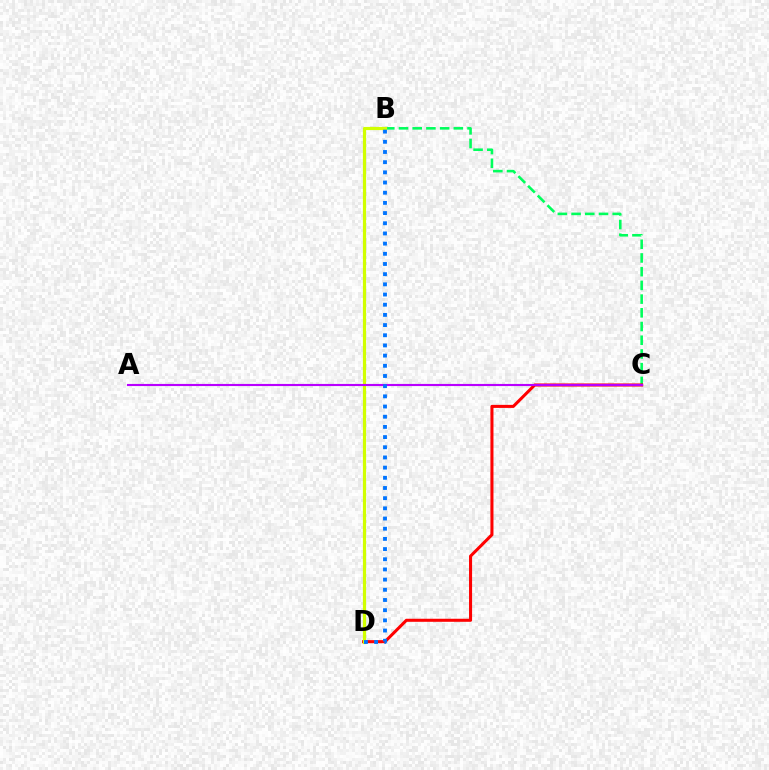{('B', 'C'): [{'color': '#00ff5c', 'line_style': 'dashed', 'thickness': 1.86}], ('C', 'D'): [{'color': '#ff0000', 'line_style': 'solid', 'thickness': 2.2}], ('B', 'D'): [{'color': '#d1ff00', 'line_style': 'solid', 'thickness': 2.29}, {'color': '#0074ff', 'line_style': 'dotted', 'thickness': 2.77}], ('A', 'C'): [{'color': '#b900ff', 'line_style': 'solid', 'thickness': 1.54}]}